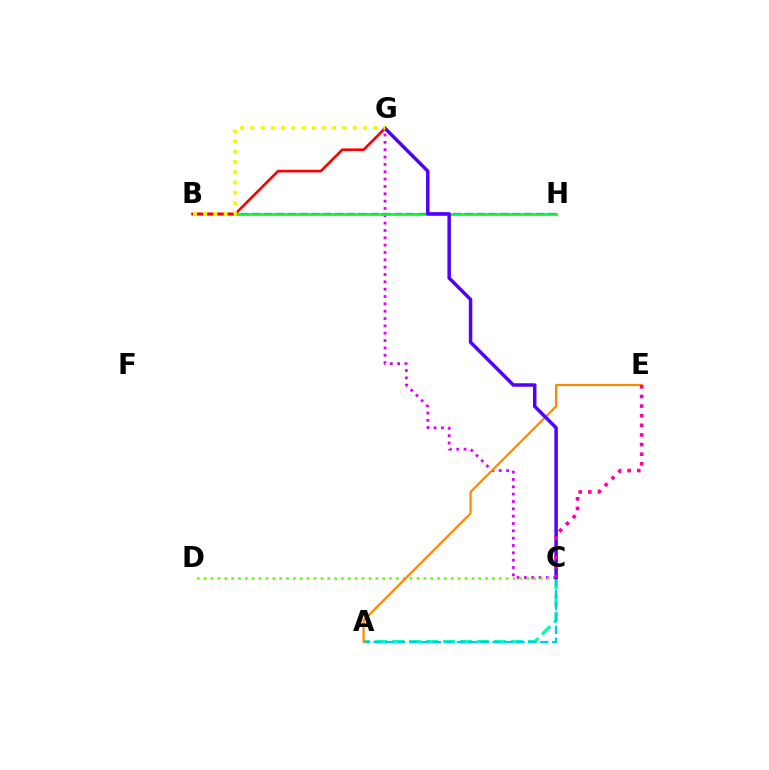{('B', 'H'): [{'color': '#003fff', 'line_style': 'dashed', 'thickness': 1.61}, {'color': '#00ff27', 'line_style': 'solid', 'thickness': 1.93}], ('C', 'G'): [{'color': '#d600ff', 'line_style': 'dotted', 'thickness': 1.99}, {'color': '#4f00ff', 'line_style': 'solid', 'thickness': 2.5}], ('C', 'D'): [{'color': '#66ff00', 'line_style': 'dotted', 'thickness': 1.86}], ('A', 'C'): [{'color': '#00ffaf', 'line_style': 'dashed', 'thickness': 2.31}, {'color': '#00c7ff', 'line_style': 'dashed', 'thickness': 1.62}], ('A', 'E'): [{'color': '#ff8800', 'line_style': 'solid', 'thickness': 1.58}], ('C', 'E'): [{'color': '#ff00a0', 'line_style': 'dotted', 'thickness': 2.62}], ('B', 'G'): [{'color': '#ff0000', 'line_style': 'solid', 'thickness': 1.9}, {'color': '#eeff00', 'line_style': 'dotted', 'thickness': 2.78}]}